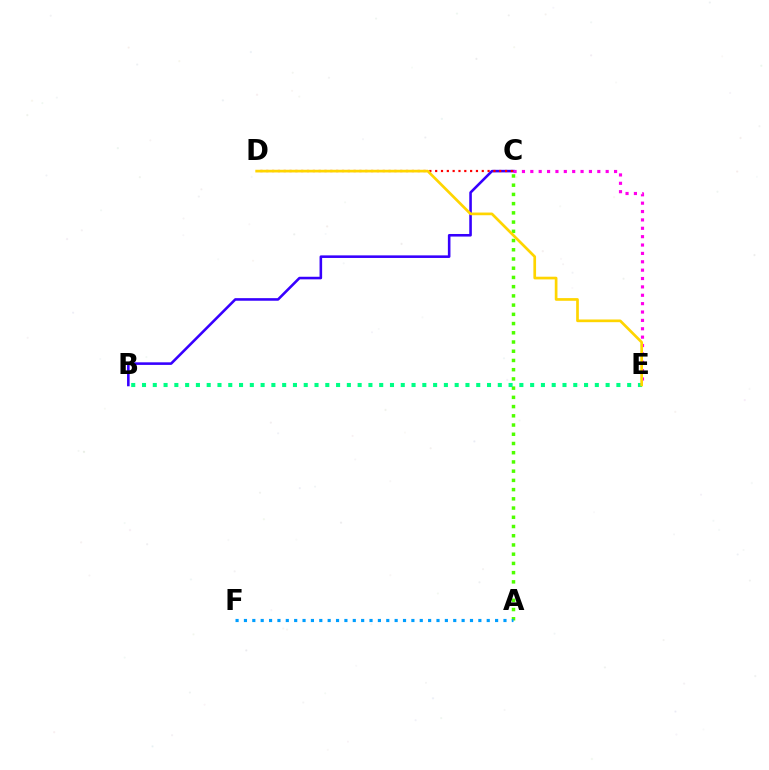{('B', 'C'): [{'color': '#3700ff', 'line_style': 'solid', 'thickness': 1.86}], ('C', 'E'): [{'color': '#ff00ed', 'line_style': 'dotted', 'thickness': 2.27}], ('C', 'D'): [{'color': '#ff0000', 'line_style': 'dotted', 'thickness': 1.58}], ('A', 'C'): [{'color': '#4fff00', 'line_style': 'dotted', 'thickness': 2.51}], ('B', 'E'): [{'color': '#00ff86', 'line_style': 'dotted', 'thickness': 2.93}], ('D', 'E'): [{'color': '#ffd500', 'line_style': 'solid', 'thickness': 1.94}], ('A', 'F'): [{'color': '#009eff', 'line_style': 'dotted', 'thickness': 2.27}]}